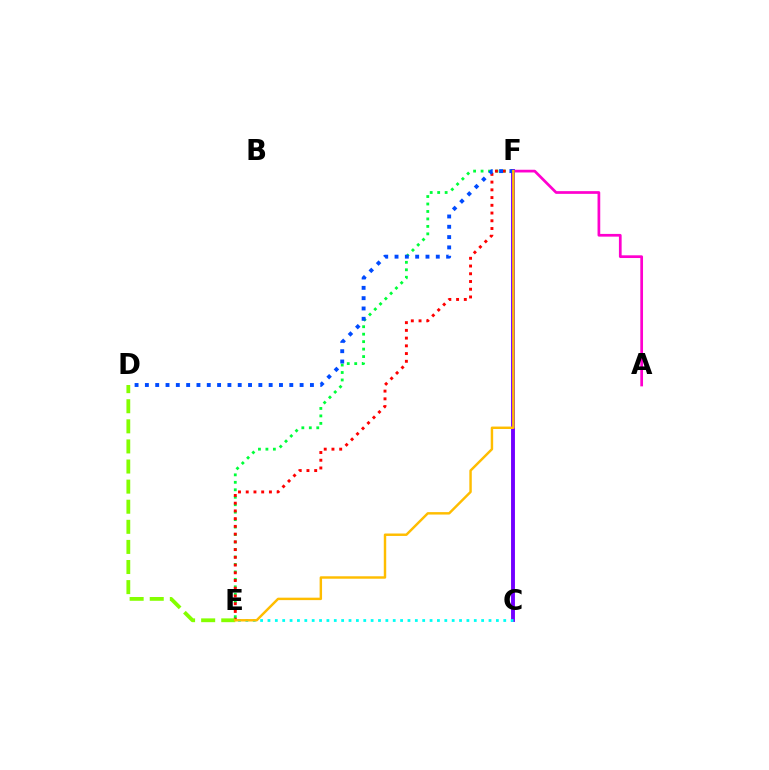{('E', 'F'): [{'color': '#00ff39', 'line_style': 'dotted', 'thickness': 2.03}, {'color': '#ff0000', 'line_style': 'dotted', 'thickness': 2.1}, {'color': '#ffbd00', 'line_style': 'solid', 'thickness': 1.76}], ('A', 'F'): [{'color': '#ff00cf', 'line_style': 'solid', 'thickness': 1.96}], ('C', 'F'): [{'color': '#7200ff', 'line_style': 'solid', 'thickness': 2.8}], ('C', 'E'): [{'color': '#00fff6', 'line_style': 'dotted', 'thickness': 2.0}], ('D', 'E'): [{'color': '#84ff00', 'line_style': 'dashed', 'thickness': 2.73}], ('D', 'F'): [{'color': '#004bff', 'line_style': 'dotted', 'thickness': 2.8}]}